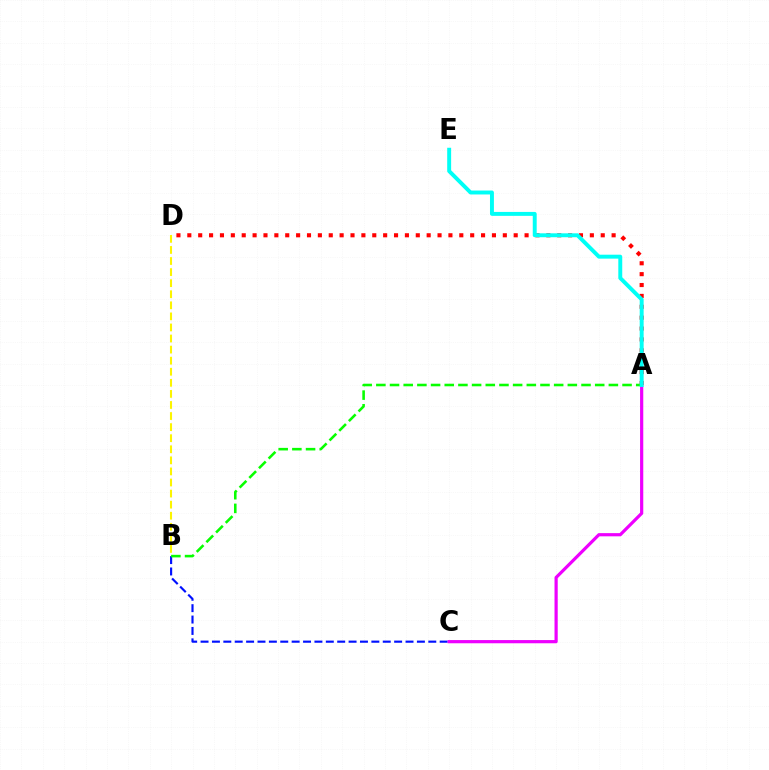{('A', 'D'): [{'color': '#ff0000', 'line_style': 'dotted', 'thickness': 2.96}], ('B', 'C'): [{'color': '#0010ff', 'line_style': 'dashed', 'thickness': 1.55}], ('B', 'D'): [{'color': '#fcf500', 'line_style': 'dashed', 'thickness': 1.5}], ('A', 'B'): [{'color': '#08ff00', 'line_style': 'dashed', 'thickness': 1.86}], ('A', 'C'): [{'color': '#ee00ff', 'line_style': 'solid', 'thickness': 2.3}], ('A', 'E'): [{'color': '#00fff6', 'line_style': 'solid', 'thickness': 2.83}]}